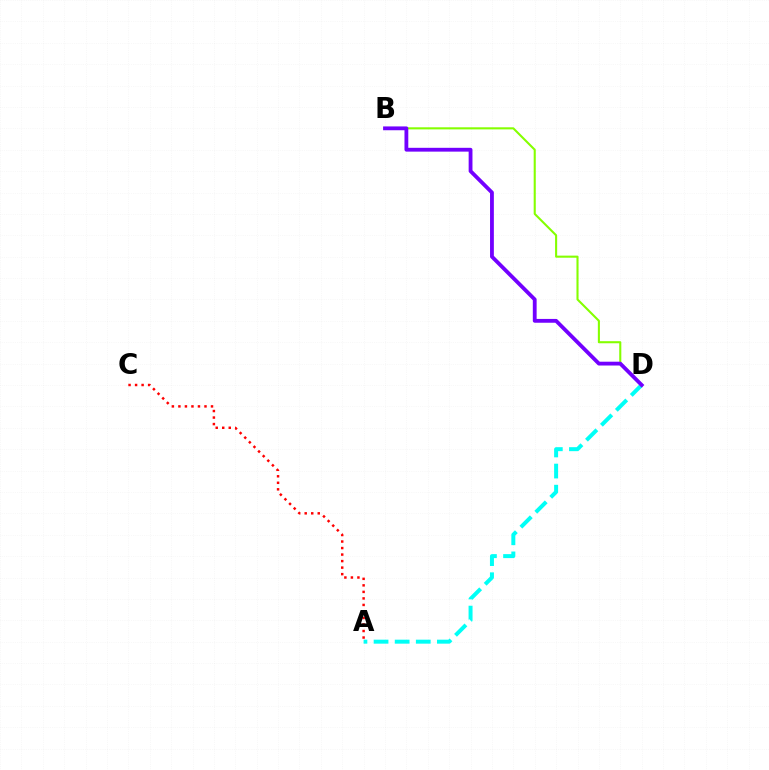{('A', 'C'): [{'color': '#ff0000', 'line_style': 'dotted', 'thickness': 1.77}], ('A', 'D'): [{'color': '#00fff6', 'line_style': 'dashed', 'thickness': 2.87}], ('B', 'D'): [{'color': '#84ff00', 'line_style': 'solid', 'thickness': 1.5}, {'color': '#7200ff', 'line_style': 'solid', 'thickness': 2.75}]}